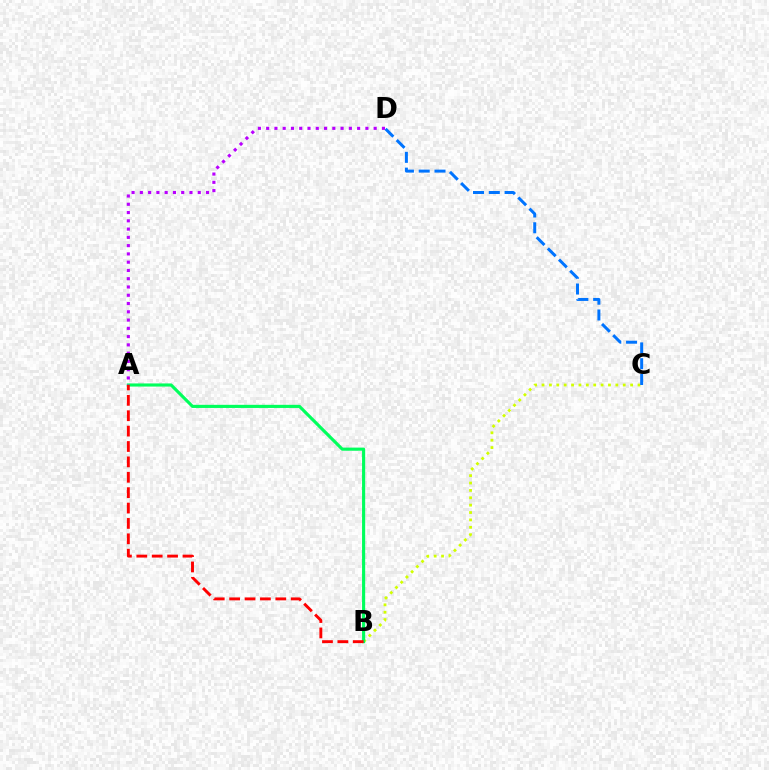{('B', 'C'): [{'color': '#d1ff00', 'line_style': 'dotted', 'thickness': 2.01}], ('C', 'D'): [{'color': '#0074ff', 'line_style': 'dashed', 'thickness': 2.15}], ('A', 'B'): [{'color': '#00ff5c', 'line_style': 'solid', 'thickness': 2.25}, {'color': '#ff0000', 'line_style': 'dashed', 'thickness': 2.09}], ('A', 'D'): [{'color': '#b900ff', 'line_style': 'dotted', 'thickness': 2.25}]}